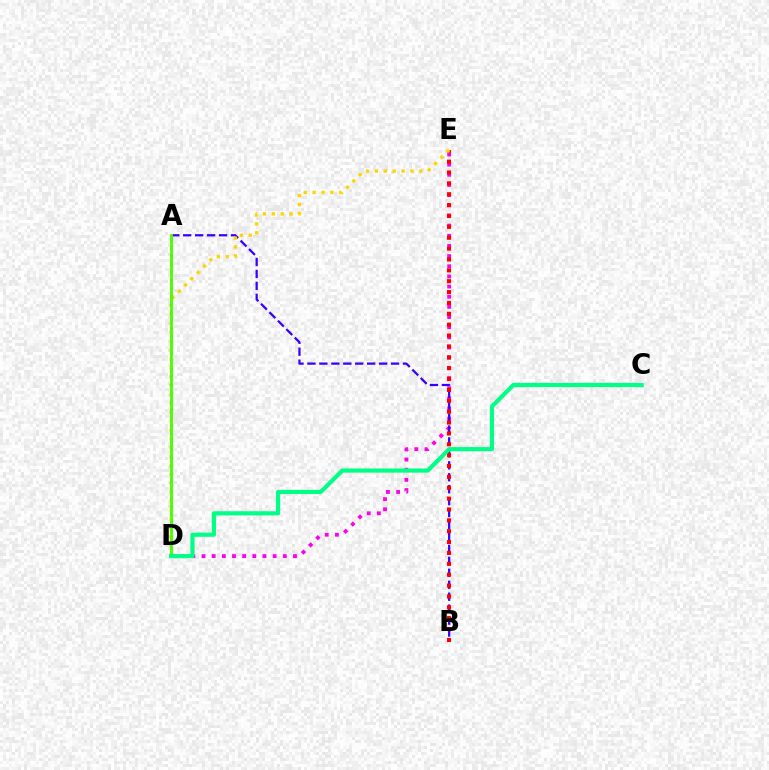{('D', 'E'): [{'color': '#ff00ed', 'line_style': 'dotted', 'thickness': 2.76}, {'color': '#ffd500', 'line_style': 'dotted', 'thickness': 2.41}], ('A', 'B'): [{'color': '#3700ff', 'line_style': 'dashed', 'thickness': 1.62}], ('B', 'E'): [{'color': '#ff0000', 'line_style': 'dotted', 'thickness': 2.95}], ('A', 'D'): [{'color': '#009eff', 'line_style': 'dotted', 'thickness': 2.2}, {'color': '#4fff00', 'line_style': 'solid', 'thickness': 2.07}], ('C', 'D'): [{'color': '#00ff86', 'line_style': 'solid', 'thickness': 3.0}]}